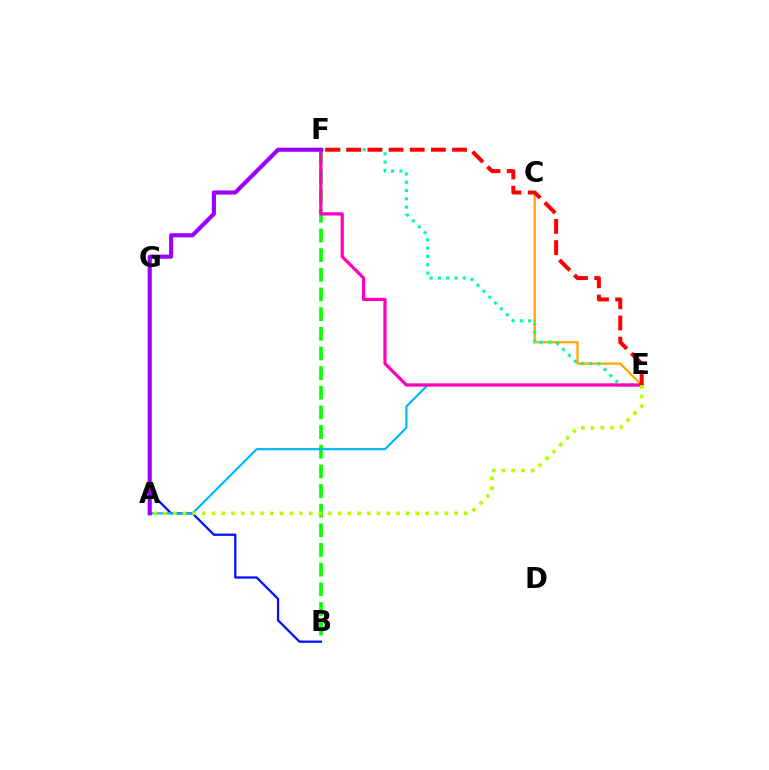{('B', 'F'): [{'color': '#08ff00', 'line_style': 'dashed', 'thickness': 2.67}], ('C', 'E'): [{'color': '#ffa500', 'line_style': 'solid', 'thickness': 1.64}], ('B', 'G'): [{'color': '#0010ff', 'line_style': 'solid', 'thickness': 1.62}], ('E', 'F'): [{'color': '#00ff9d', 'line_style': 'dotted', 'thickness': 2.26}, {'color': '#ff00bd', 'line_style': 'solid', 'thickness': 2.35}, {'color': '#ff0000', 'line_style': 'dashed', 'thickness': 2.88}], ('A', 'E'): [{'color': '#00b5ff', 'line_style': 'solid', 'thickness': 1.55}, {'color': '#b3ff00', 'line_style': 'dotted', 'thickness': 2.64}], ('A', 'F'): [{'color': '#9b00ff', 'line_style': 'solid', 'thickness': 2.96}]}